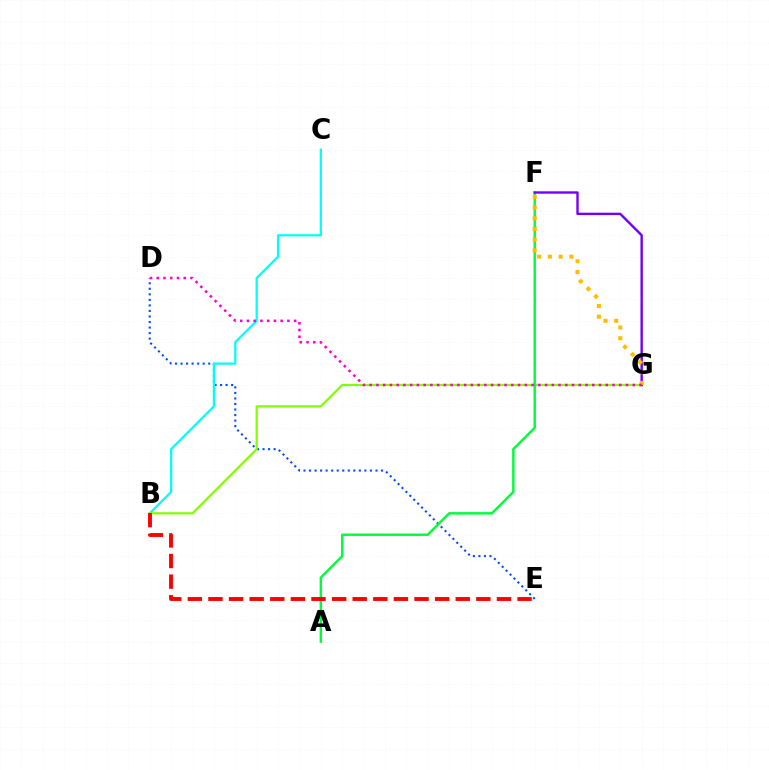{('D', 'E'): [{'color': '#004bff', 'line_style': 'dotted', 'thickness': 1.5}], ('B', 'C'): [{'color': '#00fff6', 'line_style': 'solid', 'thickness': 1.61}], ('B', 'G'): [{'color': '#84ff00', 'line_style': 'solid', 'thickness': 1.63}], ('A', 'F'): [{'color': '#00ff39', 'line_style': 'solid', 'thickness': 1.76}], ('F', 'G'): [{'color': '#7200ff', 'line_style': 'solid', 'thickness': 1.72}, {'color': '#ffbd00', 'line_style': 'dotted', 'thickness': 2.91}], ('B', 'E'): [{'color': '#ff0000', 'line_style': 'dashed', 'thickness': 2.8}], ('D', 'G'): [{'color': '#ff00cf', 'line_style': 'dotted', 'thickness': 1.83}]}